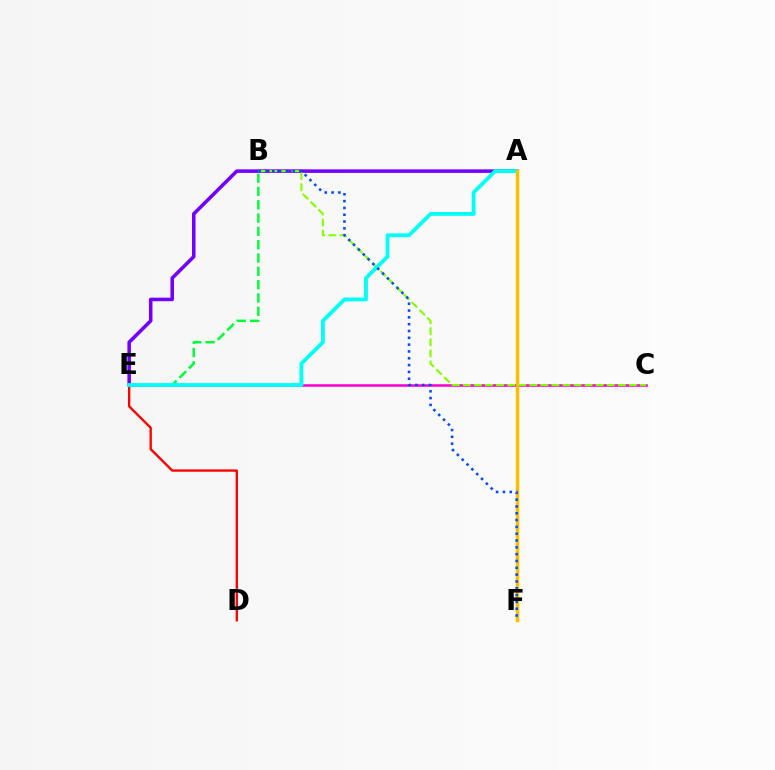{('B', 'E'): [{'color': '#00ff39', 'line_style': 'dashed', 'thickness': 1.81}], ('D', 'E'): [{'color': '#ff0000', 'line_style': 'solid', 'thickness': 1.69}], ('A', 'E'): [{'color': '#7200ff', 'line_style': 'solid', 'thickness': 2.55}, {'color': '#00fff6', 'line_style': 'solid', 'thickness': 2.76}], ('C', 'E'): [{'color': '#ff00cf', 'line_style': 'solid', 'thickness': 1.83}], ('B', 'C'): [{'color': '#84ff00', 'line_style': 'dashed', 'thickness': 1.5}], ('A', 'F'): [{'color': '#ffbd00', 'line_style': 'solid', 'thickness': 2.51}], ('B', 'F'): [{'color': '#004bff', 'line_style': 'dotted', 'thickness': 1.85}]}